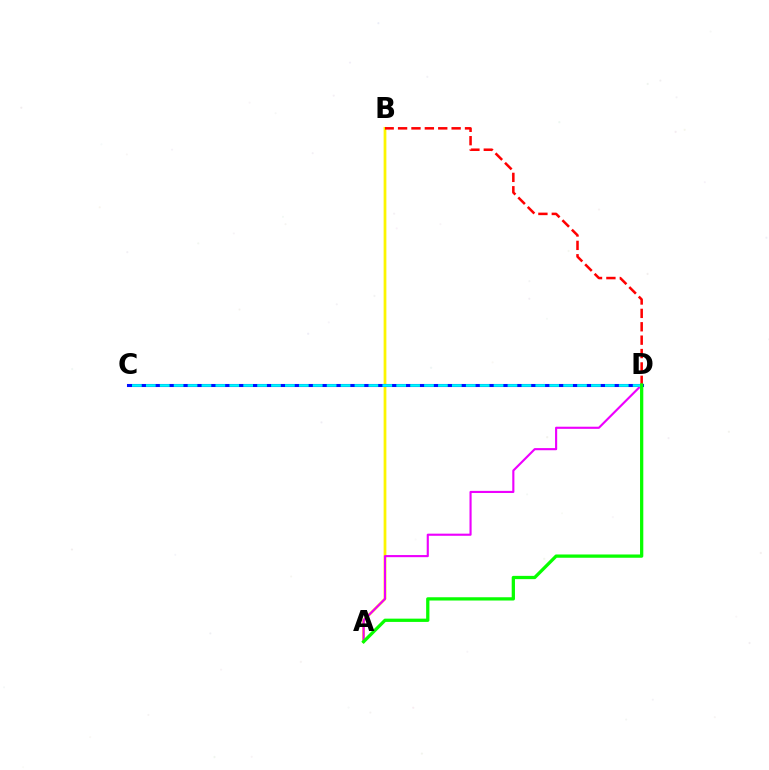{('A', 'B'): [{'color': '#fcf500', 'line_style': 'solid', 'thickness': 1.98}], ('C', 'D'): [{'color': '#0010ff', 'line_style': 'solid', 'thickness': 2.2}, {'color': '#00fff6', 'line_style': 'dashed', 'thickness': 1.89}], ('B', 'D'): [{'color': '#ff0000', 'line_style': 'dashed', 'thickness': 1.82}], ('A', 'D'): [{'color': '#ee00ff', 'line_style': 'solid', 'thickness': 1.53}, {'color': '#08ff00', 'line_style': 'solid', 'thickness': 2.36}]}